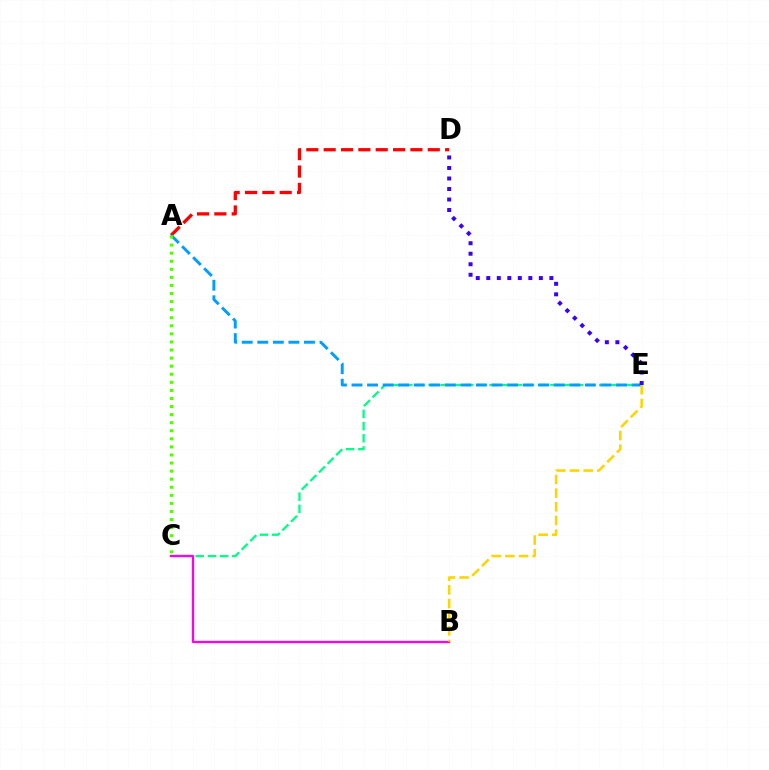{('A', 'D'): [{'color': '#ff0000', 'line_style': 'dashed', 'thickness': 2.36}], ('C', 'E'): [{'color': '#00ff86', 'line_style': 'dashed', 'thickness': 1.66}], ('B', 'C'): [{'color': '#ff00ed', 'line_style': 'solid', 'thickness': 1.66}], ('A', 'E'): [{'color': '#009eff', 'line_style': 'dashed', 'thickness': 2.11}], ('A', 'C'): [{'color': '#4fff00', 'line_style': 'dotted', 'thickness': 2.19}], ('D', 'E'): [{'color': '#3700ff', 'line_style': 'dotted', 'thickness': 2.86}], ('B', 'E'): [{'color': '#ffd500', 'line_style': 'dashed', 'thickness': 1.86}]}